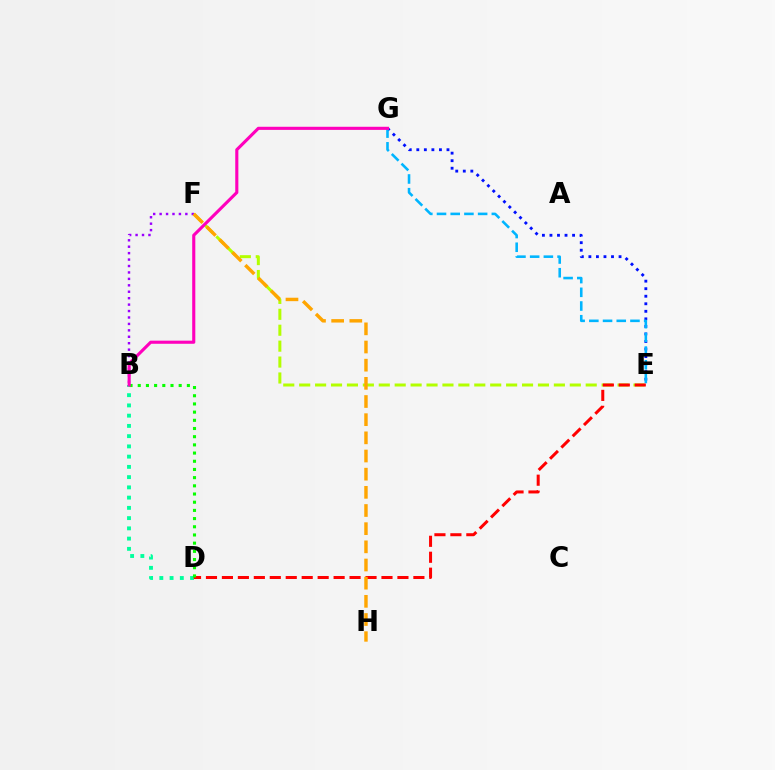{('E', 'G'): [{'color': '#0010ff', 'line_style': 'dotted', 'thickness': 2.05}, {'color': '#00b5ff', 'line_style': 'dashed', 'thickness': 1.86}], ('E', 'F'): [{'color': '#b3ff00', 'line_style': 'dashed', 'thickness': 2.16}], ('B', 'D'): [{'color': '#00ff9d', 'line_style': 'dotted', 'thickness': 2.78}, {'color': '#08ff00', 'line_style': 'dotted', 'thickness': 2.23}], ('B', 'F'): [{'color': '#9b00ff', 'line_style': 'dotted', 'thickness': 1.75}], ('D', 'E'): [{'color': '#ff0000', 'line_style': 'dashed', 'thickness': 2.17}], ('B', 'G'): [{'color': '#ff00bd', 'line_style': 'solid', 'thickness': 2.24}], ('F', 'H'): [{'color': '#ffa500', 'line_style': 'dashed', 'thickness': 2.47}]}